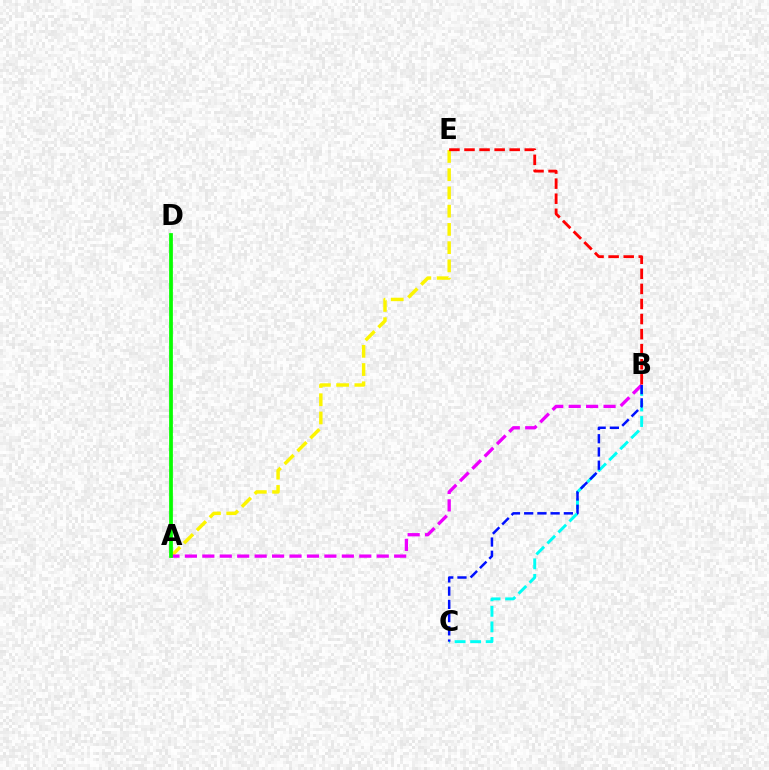{('A', 'E'): [{'color': '#fcf500', 'line_style': 'dashed', 'thickness': 2.48}], ('B', 'C'): [{'color': '#00fff6', 'line_style': 'dashed', 'thickness': 2.11}, {'color': '#0010ff', 'line_style': 'dashed', 'thickness': 1.8}], ('A', 'B'): [{'color': '#ee00ff', 'line_style': 'dashed', 'thickness': 2.37}], ('B', 'E'): [{'color': '#ff0000', 'line_style': 'dashed', 'thickness': 2.05}], ('A', 'D'): [{'color': '#08ff00', 'line_style': 'solid', 'thickness': 2.7}]}